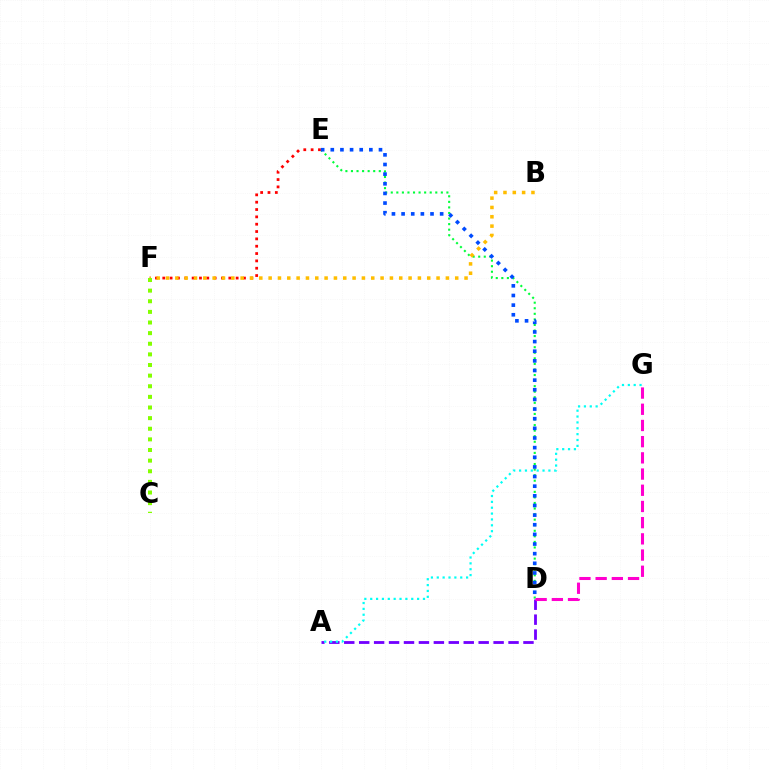{('D', 'E'): [{'color': '#00ff39', 'line_style': 'dotted', 'thickness': 1.51}, {'color': '#004bff', 'line_style': 'dotted', 'thickness': 2.62}], ('E', 'F'): [{'color': '#ff0000', 'line_style': 'dotted', 'thickness': 1.99}], ('A', 'D'): [{'color': '#7200ff', 'line_style': 'dashed', 'thickness': 2.03}], ('A', 'G'): [{'color': '#00fff6', 'line_style': 'dotted', 'thickness': 1.59}], ('B', 'F'): [{'color': '#ffbd00', 'line_style': 'dotted', 'thickness': 2.53}], ('D', 'G'): [{'color': '#ff00cf', 'line_style': 'dashed', 'thickness': 2.2}], ('C', 'F'): [{'color': '#84ff00', 'line_style': 'dotted', 'thickness': 2.89}]}